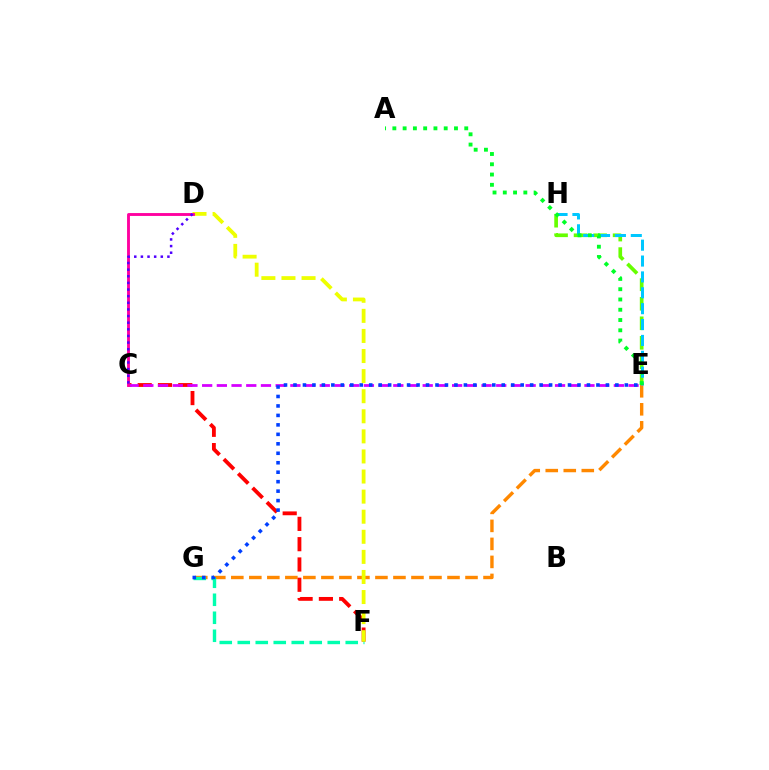{('E', 'G'): [{'color': '#ff8800', 'line_style': 'dashed', 'thickness': 2.45}, {'color': '#003fff', 'line_style': 'dotted', 'thickness': 2.57}], ('E', 'H'): [{'color': '#66ff00', 'line_style': 'dashed', 'thickness': 2.65}, {'color': '#00c7ff', 'line_style': 'dashed', 'thickness': 2.16}], ('A', 'E'): [{'color': '#00ff27', 'line_style': 'dotted', 'thickness': 2.79}], ('C', 'F'): [{'color': '#ff0000', 'line_style': 'dashed', 'thickness': 2.76}], ('C', 'E'): [{'color': '#d600ff', 'line_style': 'dashed', 'thickness': 2.0}], ('F', 'G'): [{'color': '#00ffaf', 'line_style': 'dashed', 'thickness': 2.44}], ('D', 'F'): [{'color': '#eeff00', 'line_style': 'dashed', 'thickness': 2.73}], ('C', 'D'): [{'color': '#ff00a0', 'line_style': 'solid', 'thickness': 2.07}, {'color': '#4f00ff', 'line_style': 'dotted', 'thickness': 1.8}]}